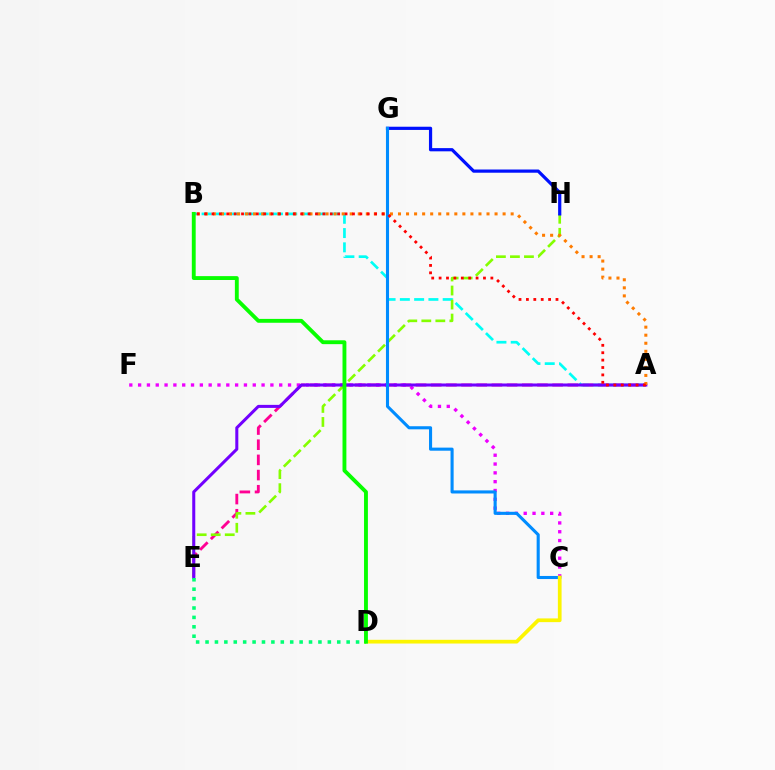{('A', 'E'): [{'color': '#ff0094', 'line_style': 'dashed', 'thickness': 2.06}, {'color': '#7200ff', 'line_style': 'solid', 'thickness': 2.18}], ('C', 'F'): [{'color': '#ee00ff', 'line_style': 'dotted', 'thickness': 2.4}], ('A', 'B'): [{'color': '#00fff6', 'line_style': 'dashed', 'thickness': 1.94}, {'color': '#ff7c00', 'line_style': 'dotted', 'thickness': 2.19}, {'color': '#ff0000', 'line_style': 'dotted', 'thickness': 2.01}], ('E', 'H'): [{'color': '#84ff00', 'line_style': 'dashed', 'thickness': 1.9}], ('G', 'H'): [{'color': '#0010ff', 'line_style': 'solid', 'thickness': 2.31}], ('C', 'G'): [{'color': '#008cff', 'line_style': 'solid', 'thickness': 2.22}], ('C', 'D'): [{'color': '#fcf500', 'line_style': 'solid', 'thickness': 2.68}], ('D', 'E'): [{'color': '#00ff74', 'line_style': 'dotted', 'thickness': 2.56}], ('B', 'D'): [{'color': '#08ff00', 'line_style': 'solid', 'thickness': 2.78}]}